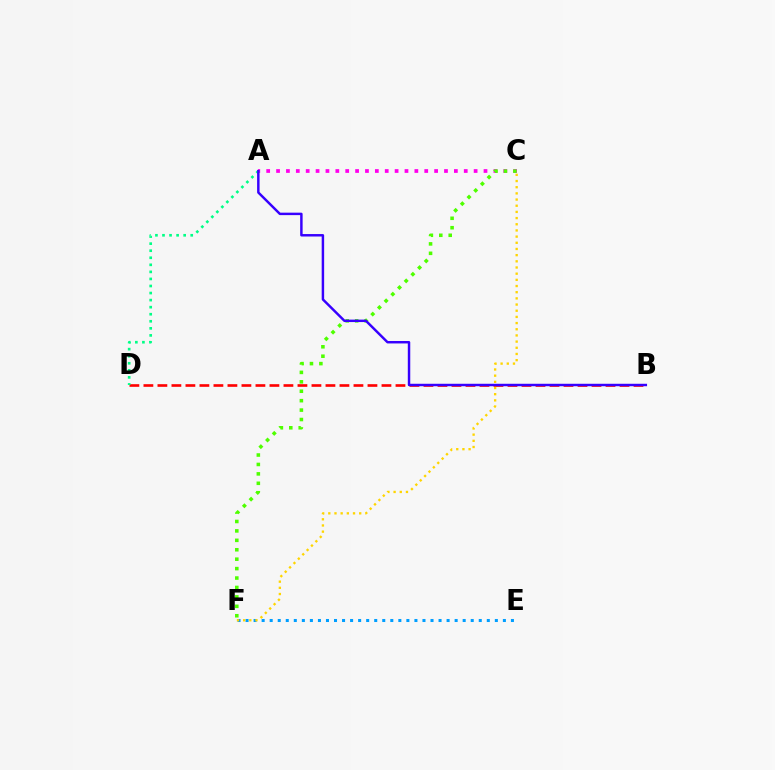{('E', 'F'): [{'color': '#009eff', 'line_style': 'dotted', 'thickness': 2.18}], ('B', 'D'): [{'color': '#ff0000', 'line_style': 'dashed', 'thickness': 1.9}], ('A', 'D'): [{'color': '#00ff86', 'line_style': 'dotted', 'thickness': 1.92}], ('A', 'C'): [{'color': '#ff00ed', 'line_style': 'dotted', 'thickness': 2.68}], ('C', 'F'): [{'color': '#4fff00', 'line_style': 'dotted', 'thickness': 2.56}, {'color': '#ffd500', 'line_style': 'dotted', 'thickness': 1.68}], ('A', 'B'): [{'color': '#3700ff', 'line_style': 'solid', 'thickness': 1.77}]}